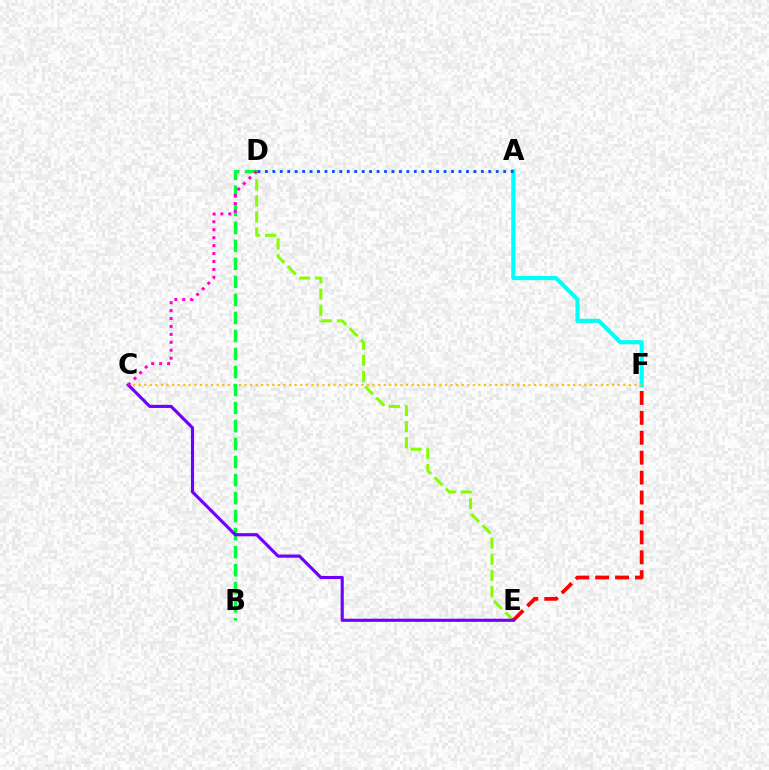{('A', 'F'): [{'color': '#00fff6', 'line_style': 'solid', 'thickness': 2.99}], ('D', 'E'): [{'color': '#84ff00', 'line_style': 'dashed', 'thickness': 2.19}], ('C', 'F'): [{'color': '#ffbd00', 'line_style': 'dotted', 'thickness': 1.51}], ('E', 'F'): [{'color': '#ff0000', 'line_style': 'dashed', 'thickness': 2.71}], ('B', 'D'): [{'color': '#00ff39', 'line_style': 'dashed', 'thickness': 2.45}], ('C', 'E'): [{'color': '#7200ff', 'line_style': 'solid', 'thickness': 2.26}], ('C', 'D'): [{'color': '#ff00cf', 'line_style': 'dotted', 'thickness': 2.16}], ('A', 'D'): [{'color': '#004bff', 'line_style': 'dotted', 'thickness': 2.02}]}